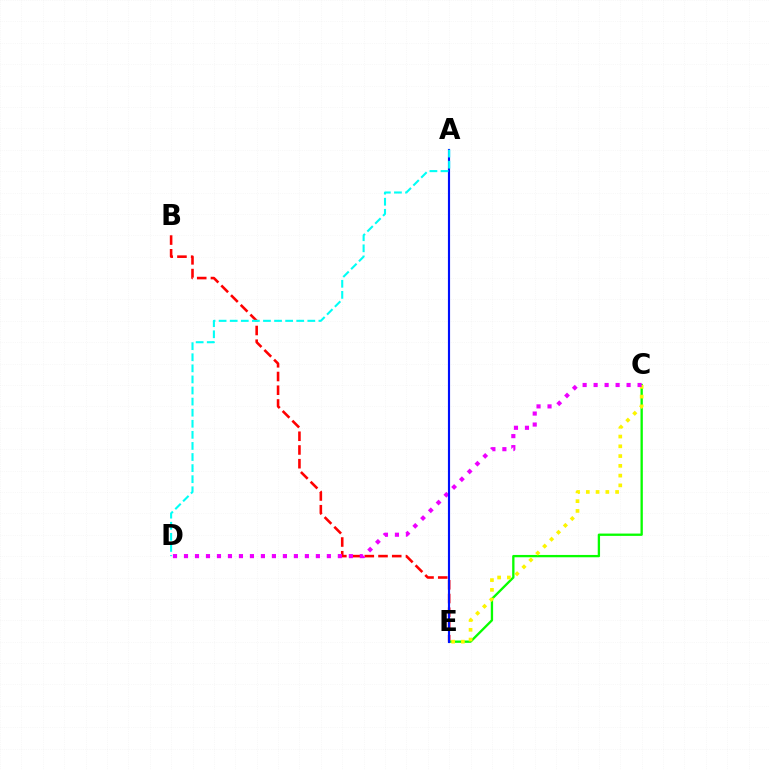{('B', 'E'): [{'color': '#ff0000', 'line_style': 'dashed', 'thickness': 1.86}], ('C', 'E'): [{'color': '#08ff00', 'line_style': 'solid', 'thickness': 1.67}, {'color': '#fcf500', 'line_style': 'dotted', 'thickness': 2.65}], ('C', 'D'): [{'color': '#ee00ff', 'line_style': 'dotted', 'thickness': 2.99}], ('A', 'E'): [{'color': '#0010ff', 'line_style': 'solid', 'thickness': 1.55}], ('A', 'D'): [{'color': '#00fff6', 'line_style': 'dashed', 'thickness': 1.51}]}